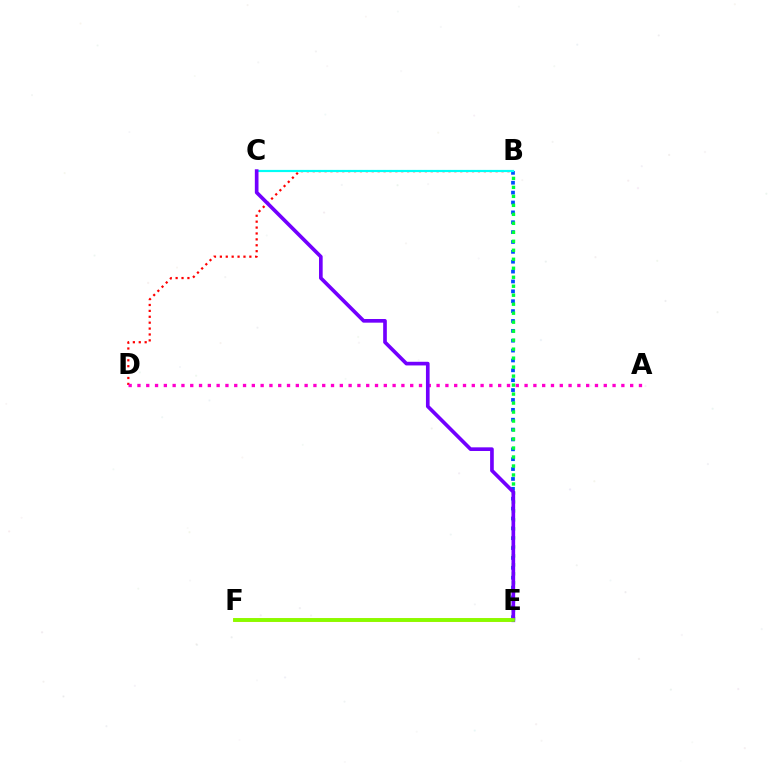{('B', 'D'): [{'color': '#ff0000', 'line_style': 'dotted', 'thickness': 1.6}], ('A', 'D'): [{'color': '#ff00cf', 'line_style': 'dotted', 'thickness': 2.39}], ('B', 'E'): [{'color': '#004bff', 'line_style': 'dotted', 'thickness': 2.68}, {'color': '#00ff39', 'line_style': 'dotted', 'thickness': 2.44}], ('B', 'C'): [{'color': '#00fff6', 'line_style': 'solid', 'thickness': 1.57}], ('E', 'F'): [{'color': '#ffbd00', 'line_style': 'solid', 'thickness': 2.67}, {'color': '#84ff00', 'line_style': 'solid', 'thickness': 2.65}], ('C', 'E'): [{'color': '#7200ff', 'line_style': 'solid', 'thickness': 2.64}]}